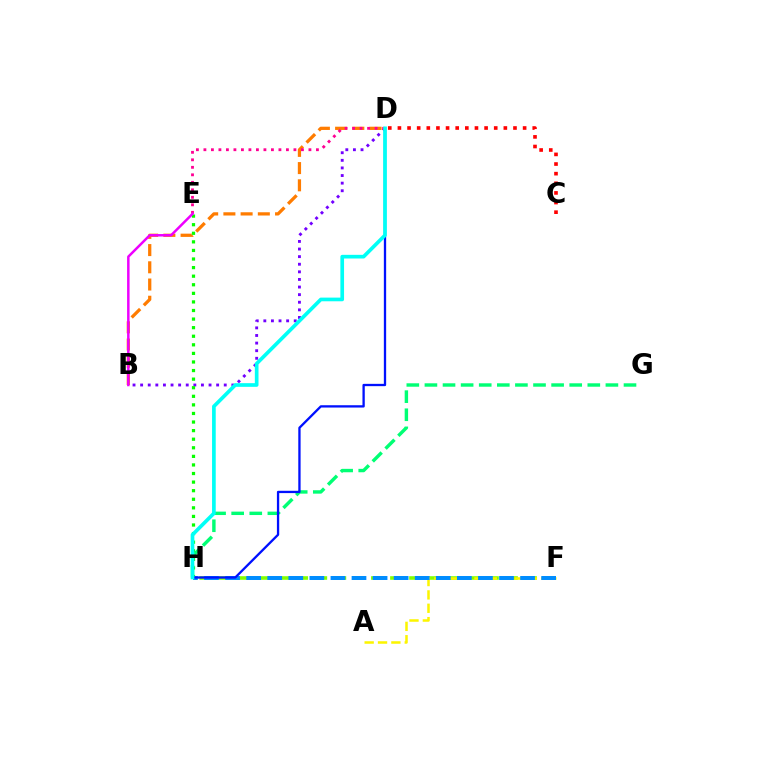{('B', 'D'): [{'color': '#ff7c00', 'line_style': 'dashed', 'thickness': 2.34}, {'color': '#7200ff', 'line_style': 'dotted', 'thickness': 2.07}], ('E', 'H'): [{'color': '#08ff00', 'line_style': 'dotted', 'thickness': 2.33}], ('F', 'H'): [{'color': '#84ff00', 'line_style': 'dashed', 'thickness': 2.59}, {'color': '#008cff', 'line_style': 'dashed', 'thickness': 2.86}], ('A', 'F'): [{'color': '#fcf500', 'line_style': 'dashed', 'thickness': 1.82}], ('G', 'H'): [{'color': '#00ff74', 'line_style': 'dashed', 'thickness': 2.46}], ('D', 'H'): [{'color': '#0010ff', 'line_style': 'solid', 'thickness': 1.66}, {'color': '#00fff6', 'line_style': 'solid', 'thickness': 2.64}], ('D', 'E'): [{'color': '#ff0094', 'line_style': 'dotted', 'thickness': 2.04}], ('B', 'E'): [{'color': '#ee00ff', 'line_style': 'solid', 'thickness': 1.79}], ('C', 'D'): [{'color': '#ff0000', 'line_style': 'dotted', 'thickness': 2.62}]}